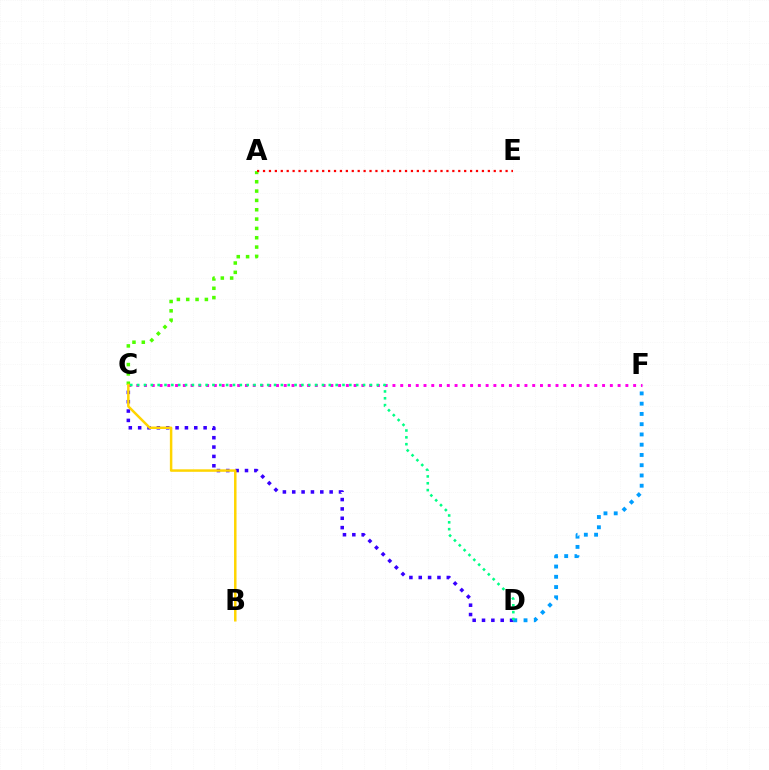{('D', 'F'): [{'color': '#009eff', 'line_style': 'dotted', 'thickness': 2.79}], ('C', 'F'): [{'color': '#ff00ed', 'line_style': 'dotted', 'thickness': 2.11}], ('A', 'C'): [{'color': '#4fff00', 'line_style': 'dotted', 'thickness': 2.54}], ('A', 'E'): [{'color': '#ff0000', 'line_style': 'dotted', 'thickness': 1.61}], ('C', 'D'): [{'color': '#3700ff', 'line_style': 'dotted', 'thickness': 2.54}, {'color': '#00ff86', 'line_style': 'dotted', 'thickness': 1.86}], ('B', 'C'): [{'color': '#ffd500', 'line_style': 'solid', 'thickness': 1.79}]}